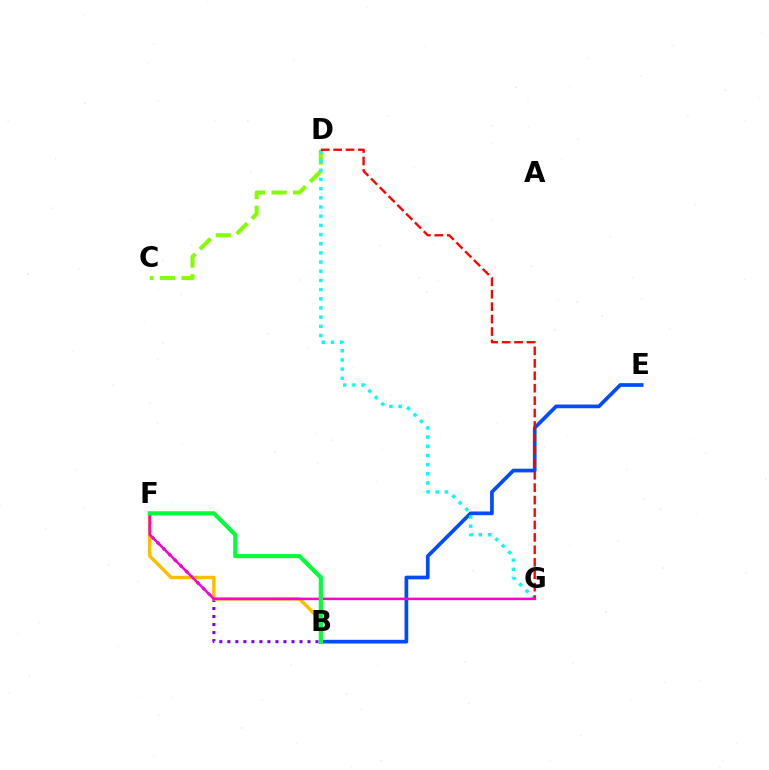{('B', 'E'): [{'color': '#004bff', 'line_style': 'solid', 'thickness': 2.66}], ('C', 'D'): [{'color': '#84ff00', 'line_style': 'dashed', 'thickness': 2.92}], ('B', 'F'): [{'color': '#7200ff', 'line_style': 'dotted', 'thickness': 2.18}, {'color': '#ffbd00', 'line_style': 'solid', 'thickness': 2.48}, {'color': '#00ff39', 'line_style': 'solid', 'thickness': 2.98}], ('D', 'G'): [{'color': '#00fff6', 'line_style': 'dotted', 'thickness': 2.49}, {'color': '#ff0000', 'line_style': 'dashed', 'thickness': 1.69}], ('F', 'G'): [{'color': '#ff00cf', 'line_style': 'solid', 'thickness': 1.82}]}